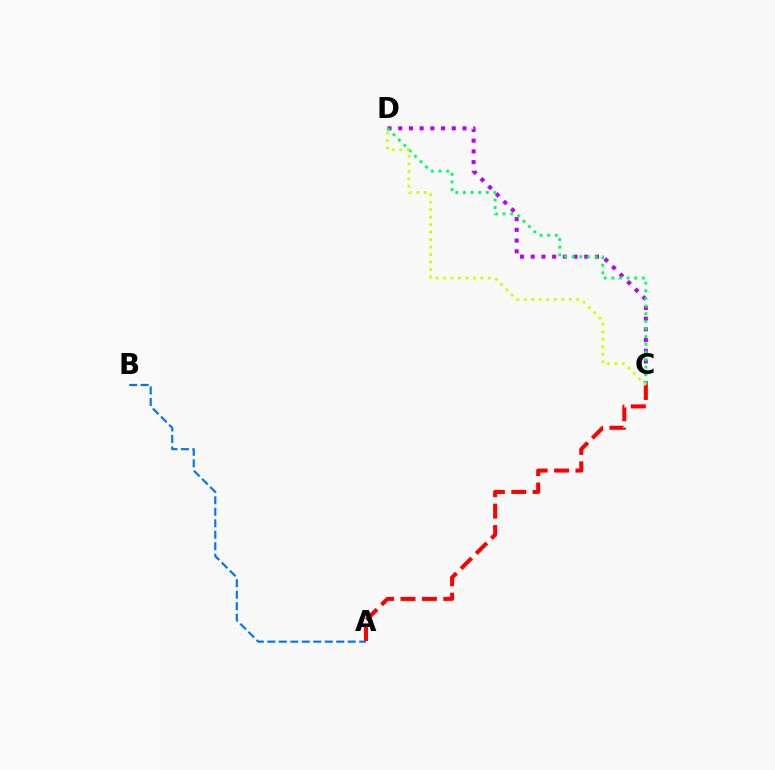{('C', 'D'): [{'color': '#b900ff', 'line_style': 'dotted', 'thickness': 2.91}, {'color': '#00ff5c', 'line_style': 'dotted', 'thickness': 2.07}, {'color': '#d1ff00', 'line_style': 'dotted', 'thickness': 2.03}], ('A', 'C'): [{'color': '#ff0000', 'line_style': 'dashed', 'thickness': 2.91}], ('A', 'B'): [{'color': '#0074ff', 'line_style': 'dashed', 'thickness': 1.56}]}